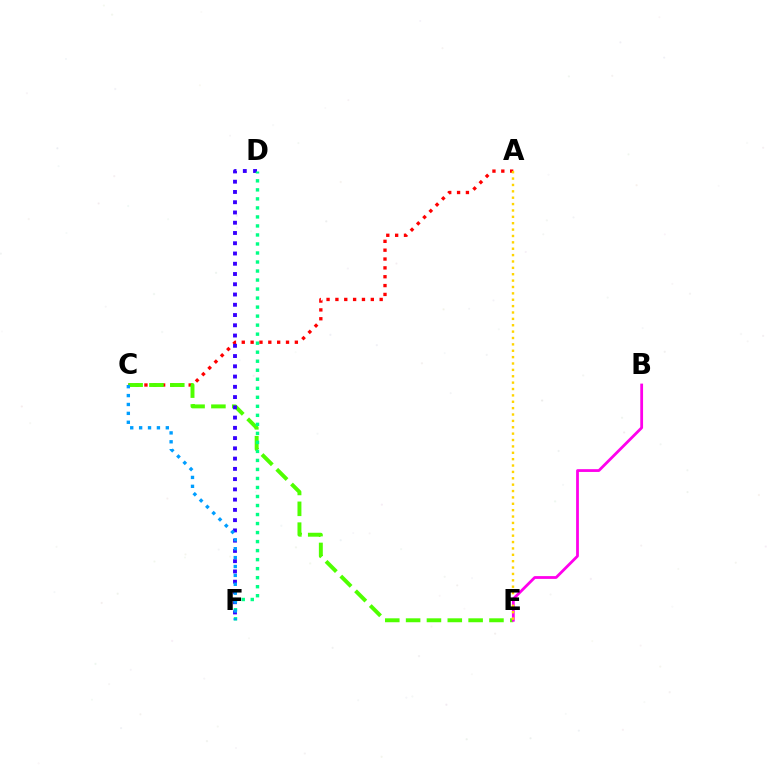{('A', 'C'): [{'color': '#ff0000', 'line_style': 'dotted', 'thickness': 2.4}], ('C', 'E'): [{'color': '#4fff00', 'line_style': 'dashed', 'thickness': 2.83}], ('D', 'F'): [{'color': '#3700ff', 'line_style': 'dotted', 'thickness': 2.79}, {'color': '#00ff86', 'line_style': 'dotted', 'thickness': 2.45}], ('B', 'E'): [{'color': '#ff00ed', 'line_style': 'solid', 'thickness': 2.0}], ('A', 'E'): [{'color': '#ffd500', 'line_style': 'dotted', 'thickness': 1.73}], ('C', 'F'): [{'color': '#009eff', 'line_style': 'dotted', 'thickness': 2.42}]}